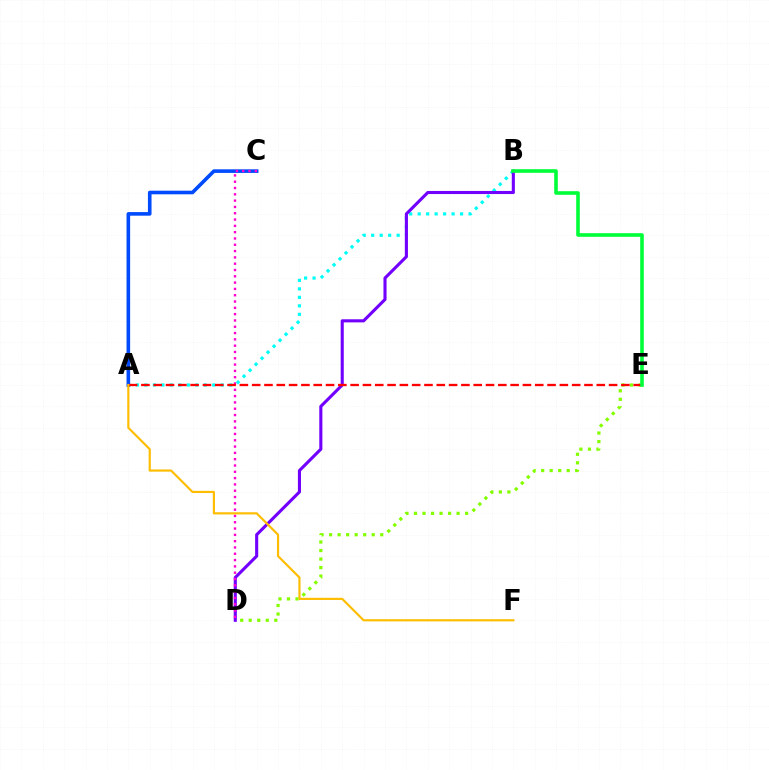{('A', 'B'): [{'color': '#00fff6', 'line_style': 'dotted', 'thickness': 2.3}], ('A', 'C'): [{'color': '#004bff', 'line_style': 'solid', 'thickness': 2.6}], ('B', 'D'): [{'color': '#7200ff', 'line_style': 'solid', 'thickness': 2.23}], ('D', 'E'): [{'color': '#84ff00', 'line_style': 'dotted', 'thickness': 2.32}], ('C', 'D'): [{'color': '#ff00cf', 'line_style': 'dotted', 'thickness': 1.71}], ('A', 'E'): [{'color': '#ff0000', 'line_style': 'dashed', 'thickness': 1.67}], ('B', 'E'): [{'color': '#00ff39', 'line_style': 'solid', 'thickness': 2.6}], ('A', 'F'): [{'color': '#ffbd00', 'line_style': 'solid', 'thickness': 1.56}]}